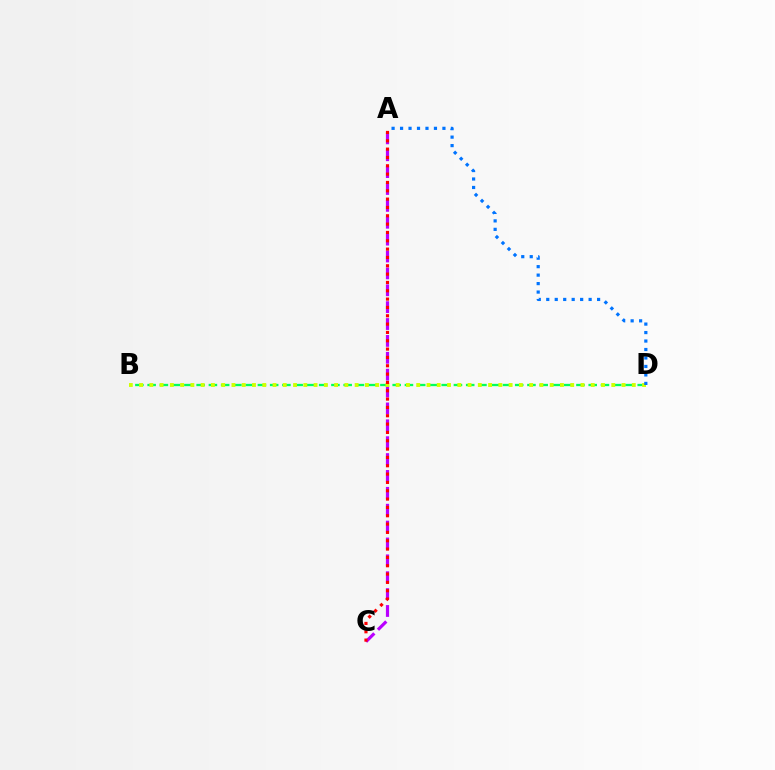{('A', 'C'): [{'color': '#b900ff', 'line_style': 'dashed', 'thickness': 2.29}, {'color': '#ff0000', 'line_style': 'dotted', 'thickness': 2.26}], ('B', 'D'): [{'color': '#00ff5c', 'line_style': 'dashed', 'thickness': 1.66}, {'color': '#d1ff00', 'line_style': 'dotted', 'thickness': 2.79}], ('A', 'D'): [{'color': '#0074ff', 'line_style': 'dotted', 'thickness': 2.3}]}